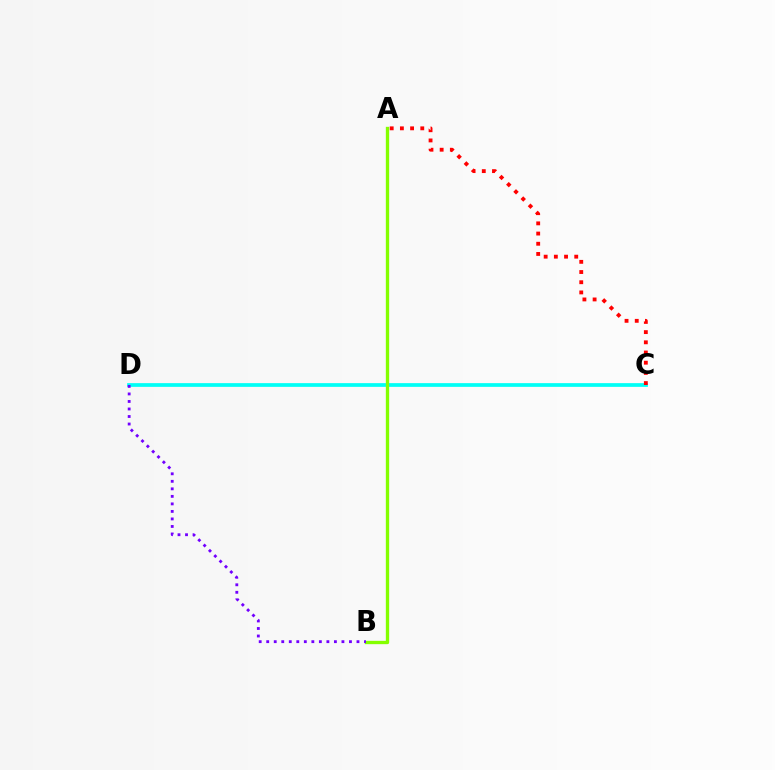{('C', 'D'): [{'color': '#00fff6', 'line_style': 'solid', 'thickness': 2.68}], ('A', 'B'): [{'color': '#84ff00', 'line_style': 'solid', 'thickness': 2.4}], ('A', 'C'): [{'color': '#ff0000', 'line_style': 'dotted', 'thickness': 2.77}], ('B', 'D'): [{'color': '#7200ff', 'line_style': 'dotted', 'thickness': 2.04}]}